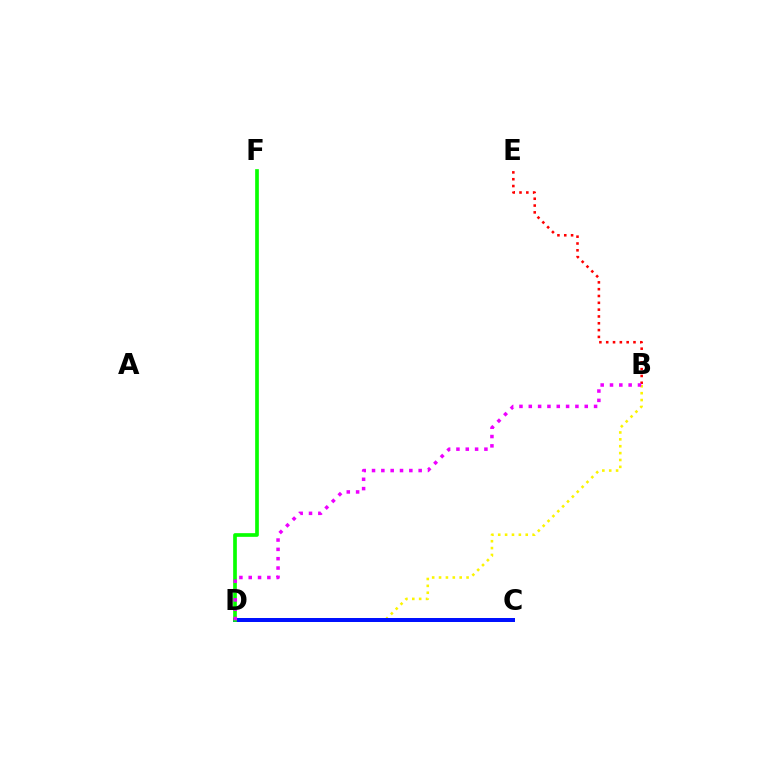{('B', 'D'): [{'color': '#fcf500', 'line_style': 'dotted', 'thickness': 1.87}, {'color': '#ee00ff', 'line_style': 'dotted', 'thickness': 2.53}], ('B', 'E'): [{'color': '#ff0000', 'line_style': 'dotted', 'thickness': 1.85}], ('C', 'D'): [{'color': '#00fff6', 'line_style': 'dotted', 'thickness': 2.75}, {'color': '#0010ff', 'line_style': 'solid', 'thickness': 2.87}], ('D', 'F'): [{'color': '#08ff00', 'line_style': 'solid', 'thickness': 2.65}]}